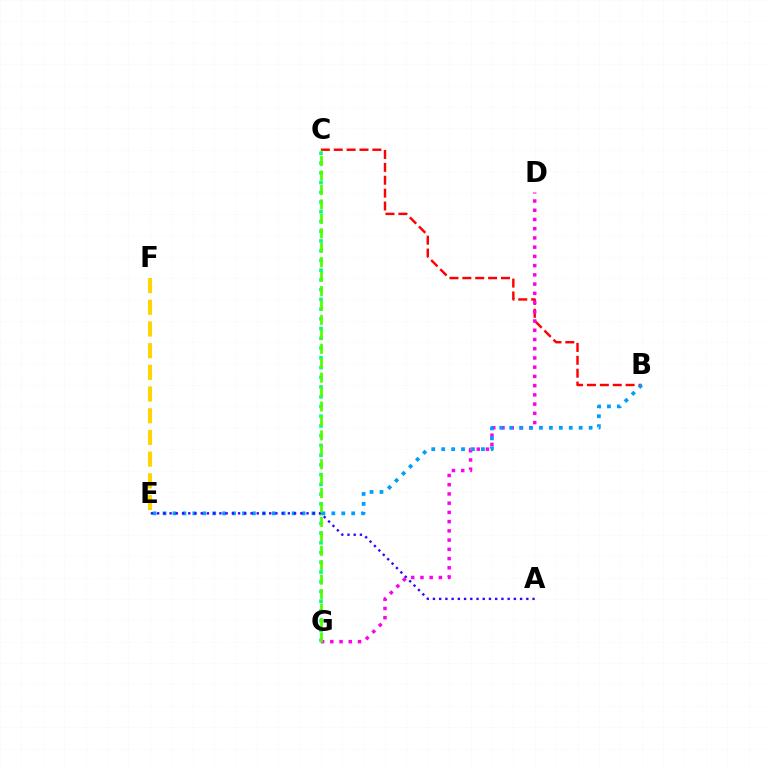{('B', 'C'): [{'color': '#ff0000', 'line_style': 'dashed', 'thickness': 1.75}], ('C', 'G'): [{'color': '#00ff86', 'line_style': 'dotted', 'thickness': 2.65}, {'color': '#4fff00', 'line_style': 'dashed', 'thickness': 1.96}], ('D', 'G'): [{'color': '#ff00ed', 'line_style': 'dotted', 'thickness': 2.51}], ('B', 'E'): [{'color': '#009eff', 'line_style': 'dotted', 'thickness': 2.7}], ('E', 'F'): [{'color': '#ffd500', 'line_style': 'dashed', 'thickness': 2.95}], ('A', 'E'): [{'color': '#3700ff', 'line_style': 'dotted', 'thickness': 1.69}]}